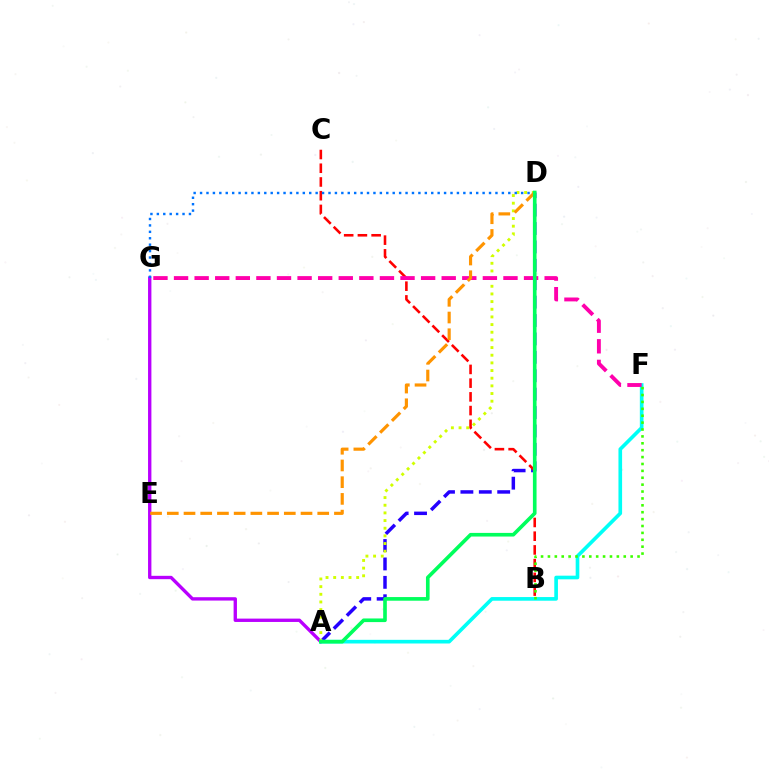{('A', 'D'): [{'color': '#2500ff', 'line_style': 'dashed', 'thickness': 2.5}, {'color': '#d1ff00', 'line_style': 'dotted', 'thickness': 2.08}, {'color': '#00ff5c', 'line_style': 'solid', 'thickness': 2.62}], ('A', 'G'): [{'color': '#b900ff', 'line_style': 'solid', 'thickness': 2.41}], ('B', 'C'): [{'color': '#ff0000', 'line_style': 'dashed', 'thickness': 1.86}], ('D', 'G'): [{'color': '#0074ff', 'line_style': 'dotted', 'thickness': 1.74}], ('A', 'F'): [{'color': '#00fff6', 'line_style': 'solid', 'thickness': 2.63}], ('F', 'G'): [{'color': '#ff00ac', 'line_style': 'dashed', 'thickness': 2.8}], ('D', 'E'): [{'color': '#ff9400', 'line_style': 'dashed', 'thickness': 2.27}], ('B', 'F'): [{'color': '#3dff00', 'line_style': 'dotted', 'thickness': 1.87}]}